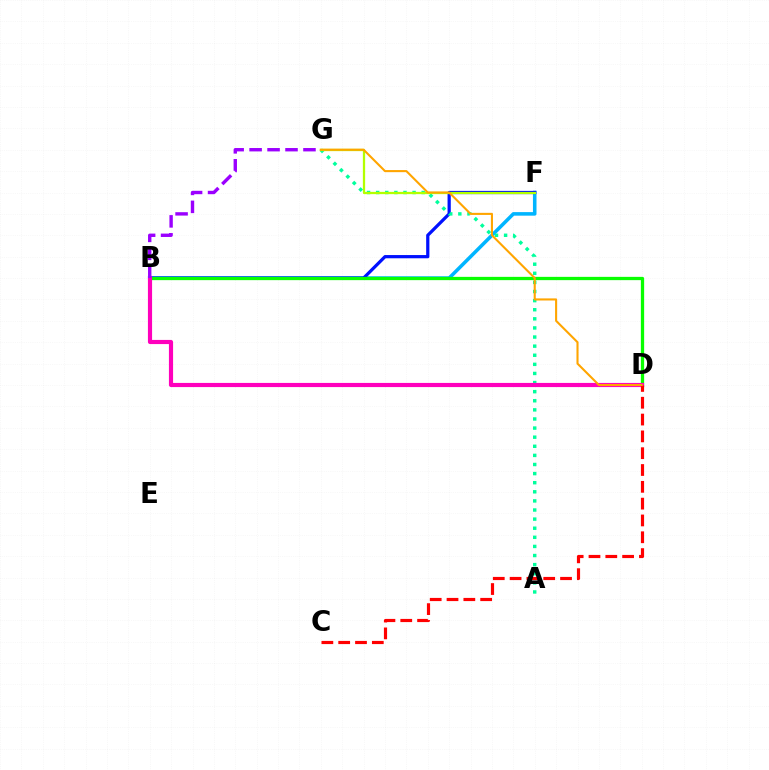{('B', 'F'): [{'color': '#00b5ff', 'line_style': 'solid', 'thickness': 2.56}, {'color': '#0010ff', 'line_style': 'solid', 'thickness': 2.32}], ('A', 'G'): [{'color': '#00ff9d', 'line_style': 'dotted', 'thickness': 2.47}], ('F', 'G'): [{'color': '#b3ff00', 'line_style': 'solid', 'thickness': 1.63}], ('B', 'D'): [{'color': '#08ff00', 'line_style': 'solid', 'thickness': 2.37}, {'color': '#ff00bd', 'line_style': 'solid', 'thickness': 2.99}], ('C', 'D'): [{'color': '#ff0000', 'line_style': 'dashed', 'thickness': 2.28}], ('B', 'G'): [{'color': '#9b00ff', 'line_style': 'dashed', 'thickness': 2.44}], ('D', 'G'): [{'color': '#ffa500', 'line_style': 'solid', 'thickness': 1.5}]}